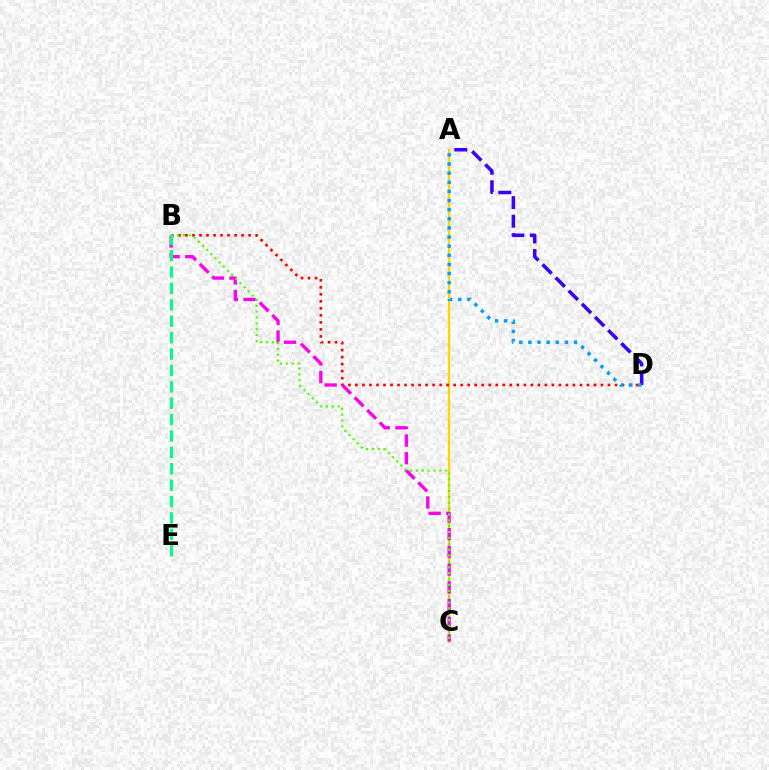{('A', 'C'): [{'color': '#ffd500', 'line_style': 'solid', 'thickness': 1.64}], ('B', 'D'): [{'color': '#ff0000', 'line_style': 'dotted', 'thickness': 1.91}], ('A', 'D'): [{'color': '#3700ff', 'line_style': 'dashed', 'thickness': 2.52}, {'color': '#009eff', 'line_style': 'dotted', 'thickness': 2.48}], ('B', 'C'): [{'color': '#ff00ed', 'line_style': 'dashed', 'thickness': 2.4}, {'color': '#4fff00', 'line_style': 'dotted', 'thickness': 1.59}], ('B', 'E'): [{'color': '#00ff86', 'line_style': 'dashed', 'thickness': 2.23}]}